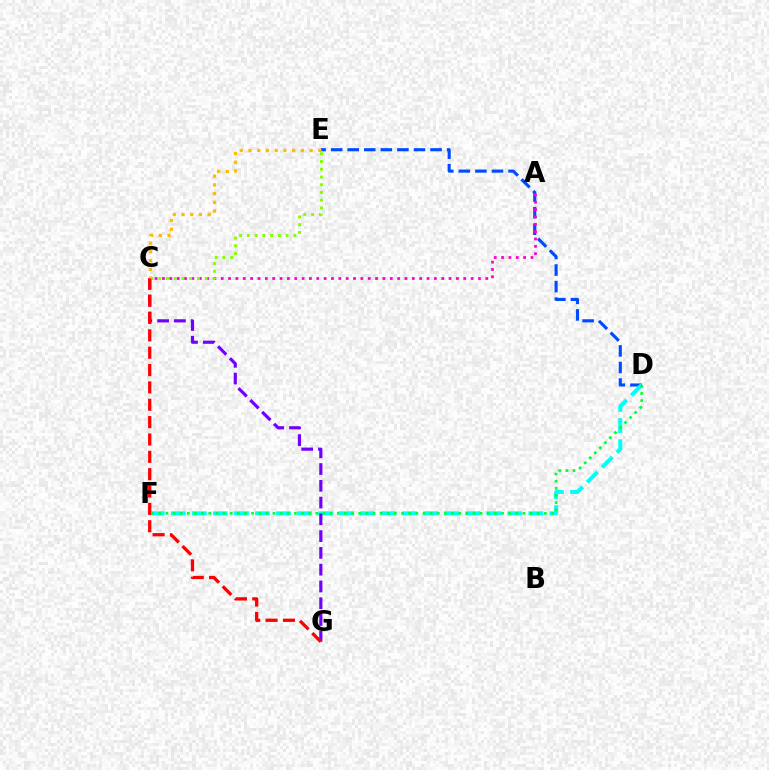{('D', 'E'): [{'color': '#004bff', 'line_style': 'dashed', 'thickness': 2.25}], ('D', 'F'): [{'color': '#00fff6', 'line_style': 'dashed', 'thickness': 2.86}, {'color': '#00ff39', 'line_style': 'dotted', 'thickness': 1.94}], ('A', 'C'): [{'color': '#ff00cf', 'line_style': 'dotted', 'thickness': 2.0}], ('C', 'G'): [{'color': '#7200ff', 'line_style': 'dashed', 'thickness': 2.28}, {'color': '#ff0000', 'line_style': 'dashed', 'thickness': 2.36}], ('C', 'E'): [{'color': '#84ff00', 'line_style': 'dotted', 'thickness': 2.1}, {'color': '#ffbd00', 'line_style': 'dotted', 'thickness': 2.37}]}